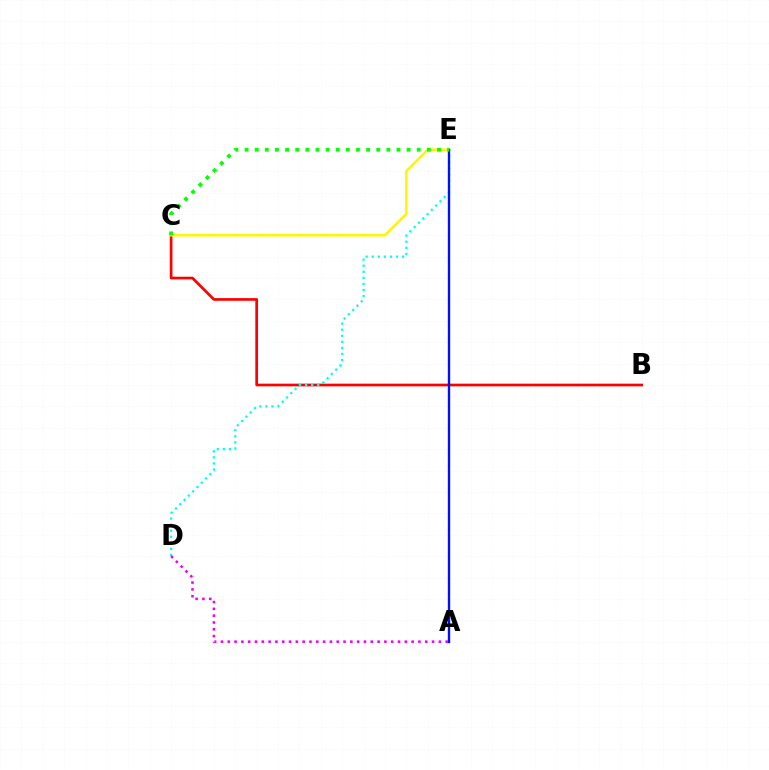{('B', 'C'): [{'color': '#ff0000', 'line_style': 'solid', 'thickness': 1.94}], ('C', 'E'): [{'color': '#fcf500', 'line_style': 'solid', 'thickness': 1.76}, {'color': '#08ff00', 'line_style': 'dotted', 'thickness': 2.75}], ('D', 'E'): [{'color': '#00fff6', 'line_style': 'dotted', 'thickness': 1.65}], ('A', 'D'): [{'color': '#ee00ff', 'line_style': 'dotted', 'thickness': 1.85}], ('A', 'E'): [{'color': '#0010ff', 'line_style': 'solid', 'thickness': 1.71}]}